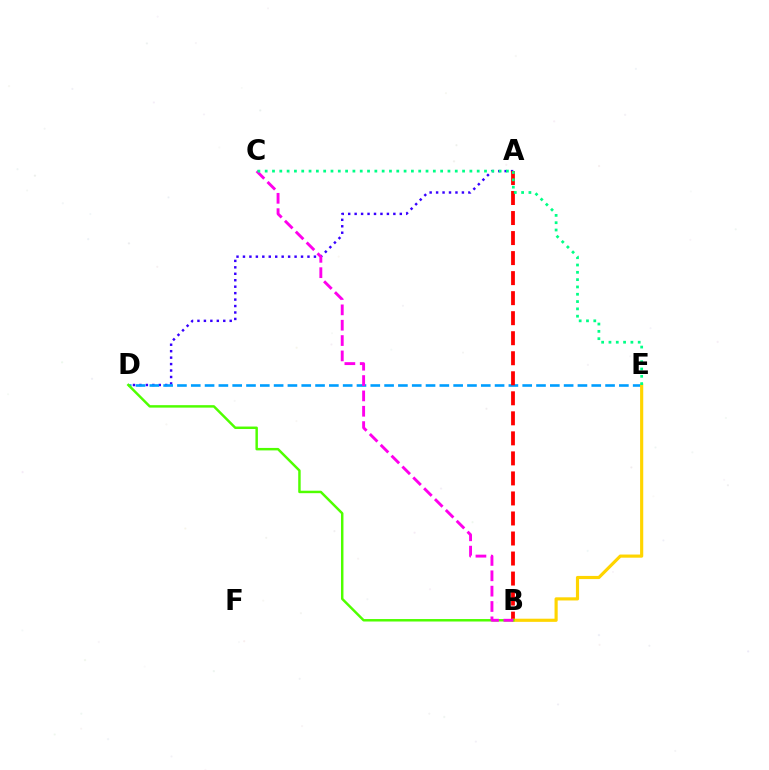{('A', 'D'): [{'color': '#3700ff', 'line_style': 'dotted', 'thickness': 1.75}], ('D', 'E'): [{'color': '#009eff', 'line_style': 'dashed', 'thickness': 1.88}], ('A', 'B'): [{'color': '#ff0000', 'line_style': 'dashed', 'thickness': 2.72}], ('B', 'E'): [{'color': '#ffd500', 'line_style': 'solid', 'thickness': 2.27}], ('B', 'D'): [{'color': '#4fff00', 'line_style': 'solid', 'thickness': 1.78}], ('B', 'C'): [{'color': '#ff00ed', 'line_style': 'dashed', 'thickness': 2.09}], ('C', 'E'): [{'color': '#00ff86', 'line_style': 'dotted', 'thickness': 1.99}]}